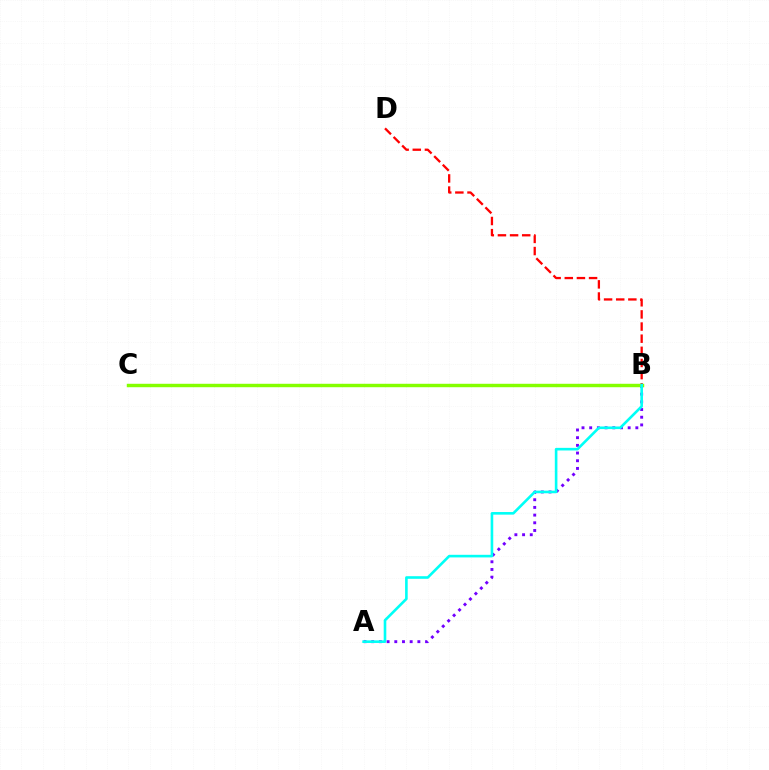{('B', 'D'): [{'color': '#ff0000', 'line_style': 'dashed', 'thickness': 1.65}], ('A', 'B'): [{'color': '#7200ff', 'line_style': 'dotted', 'thickness': 2.09}, {'color': '#00fff6', 'line_style': 'solid', 'thickness': 1.88}], ('B', 'C'): [{'color': '#84ff00', 'line_style': 'solid', 'thickness': 2.47}]}